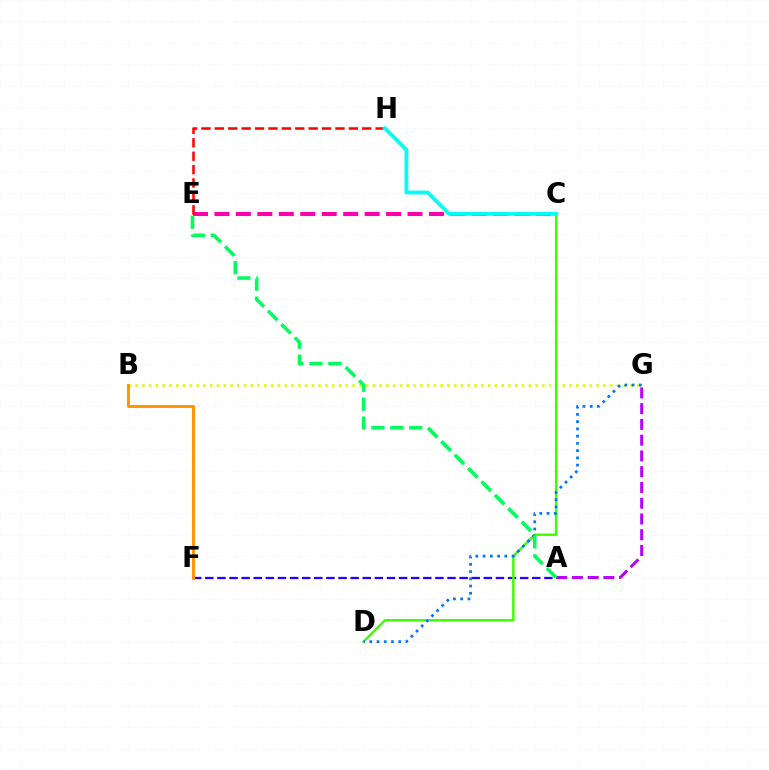{('C', 'E'): [{'color': '#ff00ac', 'line_style': 'dashed', 'thickness': 2.91}], ('E', 'H'): [{'color': '#ff0000', 'line_style': 'dashed', 'thickness': 1.82}], ('B', 'G'): [{'color': '#d1ff00', 'line_style': 'dotted', 'thickness': 1.84}], ('A', 'F'): [{'color': '#2500ff', 'line_style': 'dashed', 'thickness': 1.64}], ('C', 'D'): [{'color': '#3dff00', 'line_style': 'solid', 'thickness': 1.77}], ('B', 'F'): [{'color': '#ff9400', 'line_style': 'solid', 'thickness': 2.11}], ('A', 'G'): [{'color': '#b900ff', 'line_style': 'dashed', 'thickness': 2.14}], ('C', 'H'): [{'color': '#00fff6', 'line_style': 'solid', 'thickness': 2.75}], ('D', 'G'): [{'color': '#0074ff', 'line_style': 'dotted', 'thickness': 1.97}], ('A', 'E'): [{'color': '#00ff5c', 'line_style': 'dashed', 'thickness': 2.57}]}